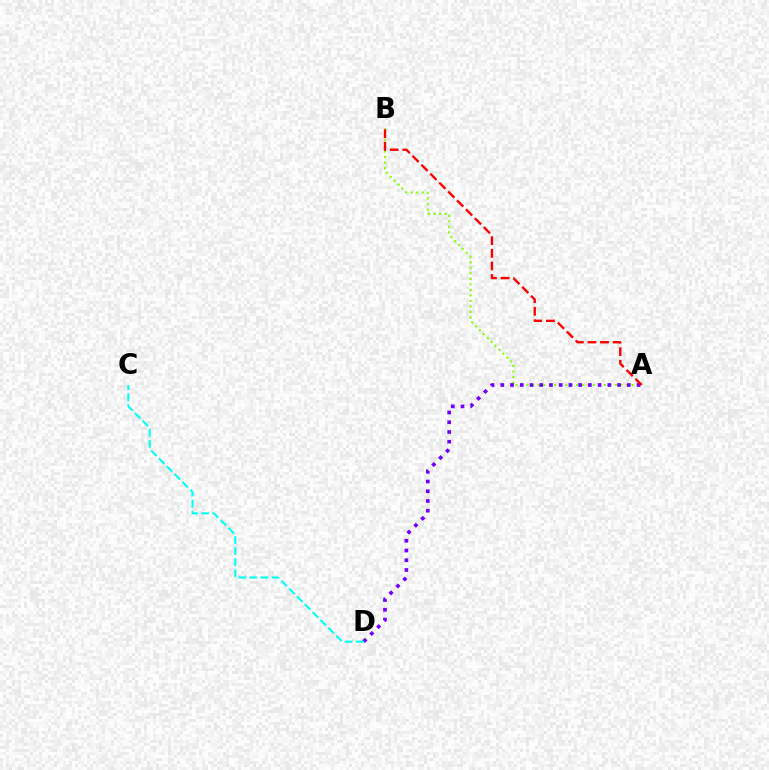{('A', 'B'): [{'color': '#84ff00', 'line_style': 'dotted', 'thickness': 1.5}, {'color': '#ff0000', 'line_style': 'dashed', 'thickness': 1.71}], ('A', 'D'): [{'color': '#7200ff', 'line_style': 'dotted', 'thickness': 2.64}], ('C', 'D'): [{'color': '#00fff6', 'line_style': 'dashed', 'thickness': 1.51}]}